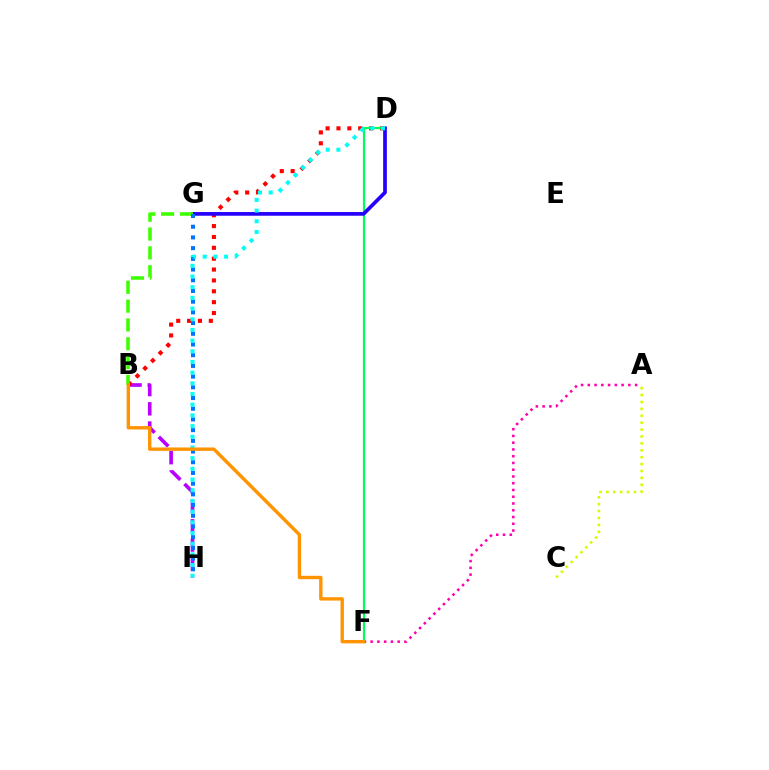{('A', 'F'): [{'color': '#ff00ac', 'line_style': 'dotted', 'thickness': 1.84}], ('B', 'H'): [{'color': '#b900ff', 'line_style': 'dashed', 'thickness': 2.61}], ('A', 'C'): [{'color': '#d1ff00', 'line_style': 'dotted', 'thickness': 1.88}], ('B', 'D'): [{'color': '#ff0000', 'line_style': 'dotted', 'thickness': 2.95}], ('D', 'F'): [{'color': '#00ff5c', 'line_style': 'solid', 'thickness': 1.58}], ('D', 'G'): [{'color': '#2500ff', 'line_style': 'solid', 'thickness': 2.66}], ('B', 'G'): [{'color': '#3dff00', 'line_style': 'dashed', 'thickness': 2.56}], ('G', 'H'): [{'color': '#0074ff', 'line_style': 'dotted', 'thickness': 2.91}], ('D', 'H'): [{'color': '#00fff6', 'line_style': 'dotted', 'thickness': 2.9}], ('B', 'F'): [{'color': '#ff9400', 'line_style': 'solid', 'thickness': 2.44}]}